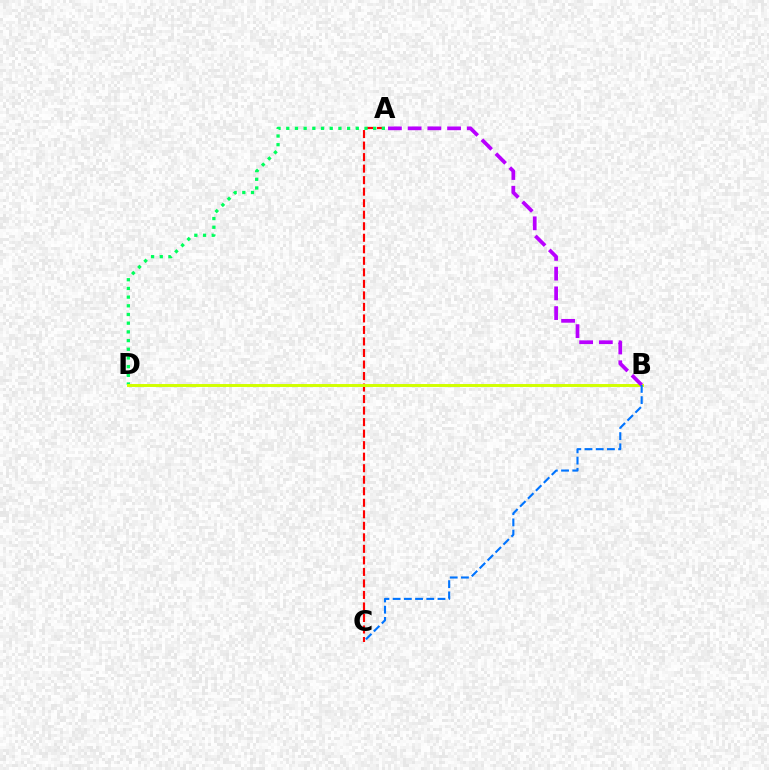{('A', 'C'): [{'color': '#ff0000', 'line_style': 'dashed', 'thickness': 1.57}], ('A', 'D'): [{'color': '#00ff5c', 'line_style': 'dotted', 'thickness': 2.36}], ('B', 'D'): [{'color': '#d1ff00', 'line_style': 'solid', 'thickness': 2.12}], ('A', 'B'): [{'color': '#b900ff', 'line_style': 'dashed', 'thickness': 2.68}], ('B', 'C'): [{'color': '#0074ff', 'line_style': 'dashed', 'thickness': 1.52}]}